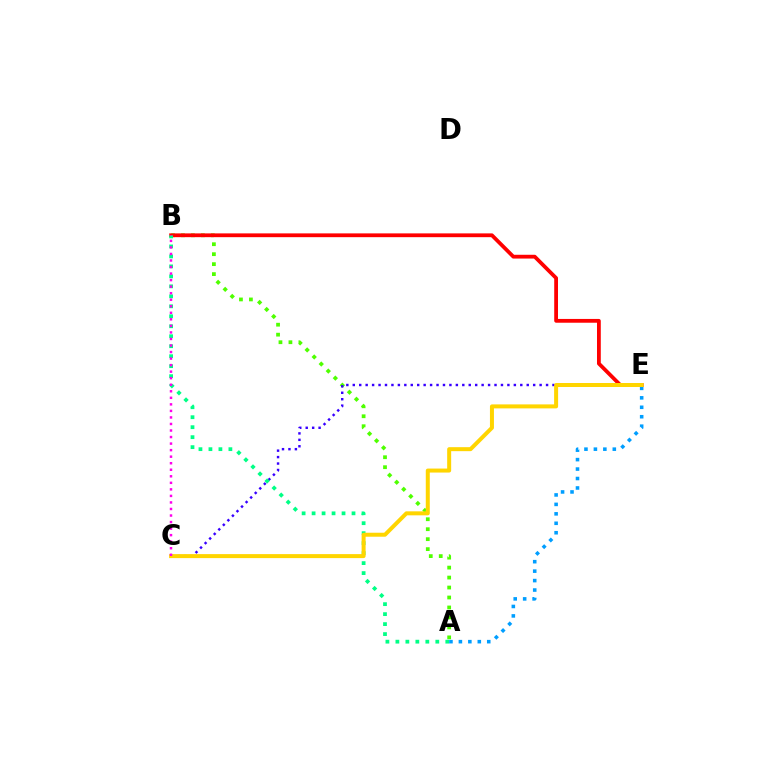{('A', 'B'): [{'color': '#4fff00', 'line_style': 'dotted', 'thickness': 2.71}, {'color': '#00ff86', 'line_style': 'dotted', 'thickness': 2.71}], ('B', 'E'): [{'color': '#ff0000', 'line_style': 'solid', 'thickness': 2.73}], ('C', 'E'): [{'color': '#3700ff', 'line_style': 'dotted', 'thickness': 1.75}, {'color': '#ffd500', 'line_style': 'solid', 'thickness': 2.88}], ('A', 'E'): [{'color': '#009eff', 'line_style': 'dotted', 'thickness': 2.57}], ('B', 'C'): [{'color': '#ff00ed', 'line_style': 'dotted', 'thickness': 1.78}]}